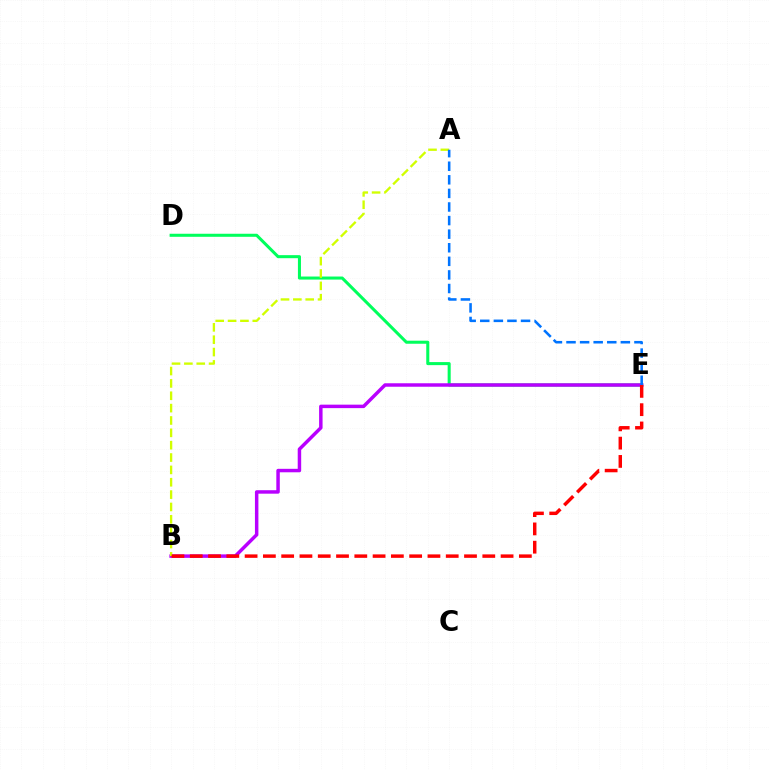{('D', 'E'): [{'color': '#00ff5c', 'line_style': 'solid', 'thickness': 2.19}], ('B', 'E'): [{'color': '#b900ff', 'line_style': 'solid', 'thickness': 2.5}, {'color': '#ff0000', 'line_style': 'dashed', 'thickness': 2.48}], ('A', 'B'): [{'color': '#d1ff00', 'line_style': 'dashed', 'thickness': 1.68}], ('A', 'E'): [{'color': '#0074ff', 'line_style': 'dashed', 'thickness': 1.85}]}